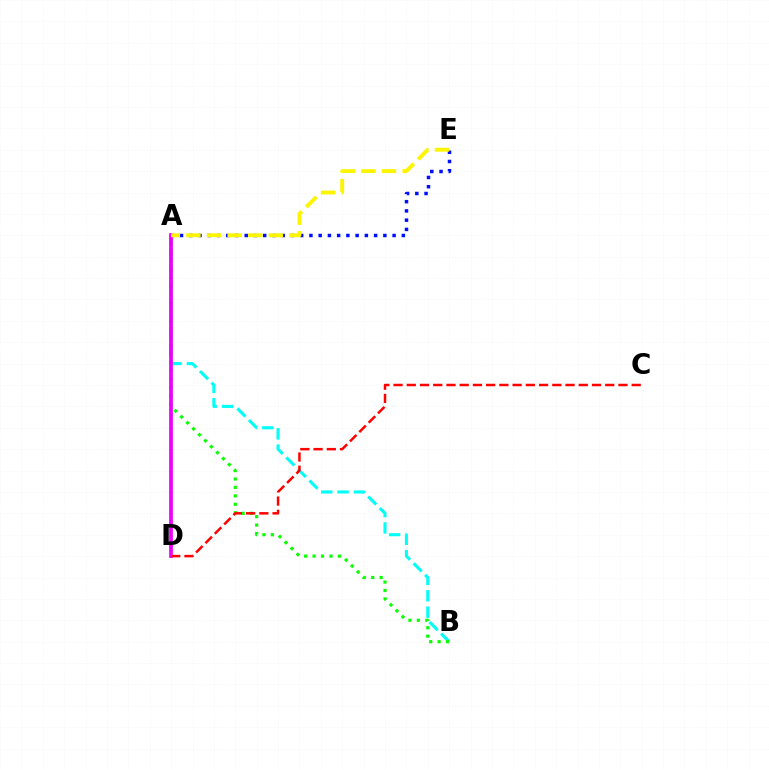{('A', 'E'): [{'color': '#0010ff', 'line_style': 'dotted', 'thickness': 2.51}, {'color': '#fcf500', 'line_style': 'dashed', 'thickness': 2.8}], ('A', 'B'): [{'color': '#00fff6', 'line_style': 'dashed', 'thickness': 2.22}, {'color': '#08ff00', 'line_style': 'dotted', 'thickness': 2.29}], ('A', 'D'): [{'color': '#ee00ff', 'line_style': 'solid', 'thickness': 2.69}], ('C', 'D'): [{'color': '#ff0000', 'line_style': 'dashed', 'thickness': 1.8}]}